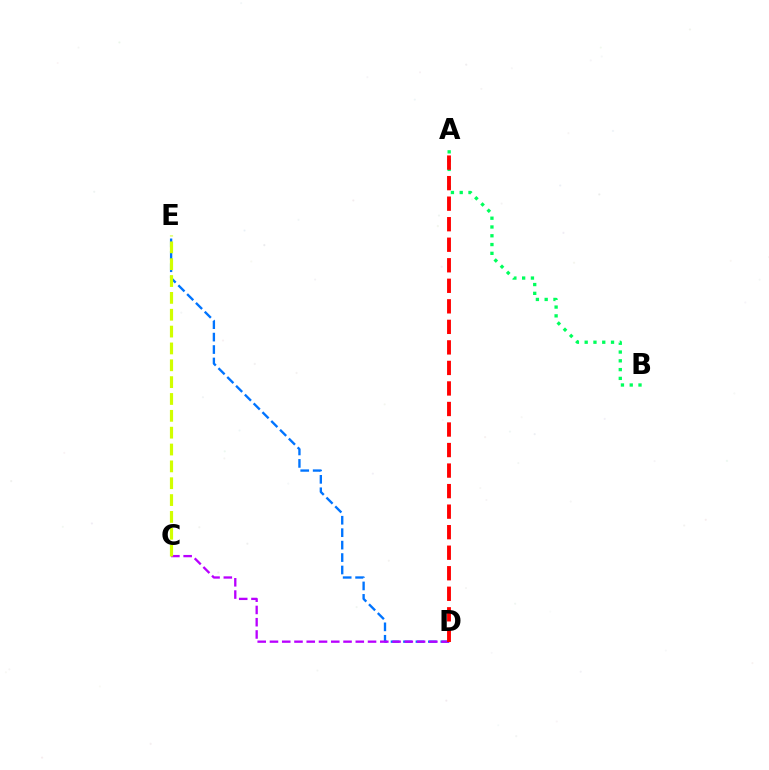{('D', 'E'): [{'color': '#0074ff', 'line_style': 'dashed', 'thickness': 1.69}], ('C', 'D'): [{'color': '#b900ff', 'line_style': 'dashed', 'thickness': 1.67}], ('C', 'E'): [{'color': '#d1ff00', 'line_style': 'dashed', 'thickness': 2.29}], ('A', 'B'): [{'color': '#00ff5c', 'line_style': 'dotted', 'thickness': 2.39}], ('A', 'D'): [{'color': '#ff0000', 'line_style': 'dashed', 'thickness': 2.79}]}